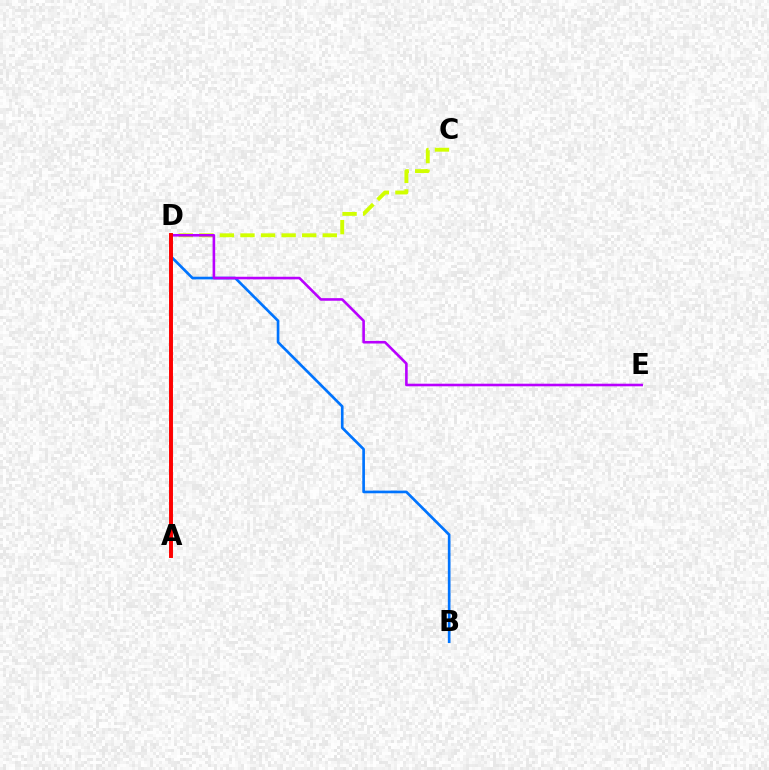{('C', 'D'): [{'color': '#d1ff00', 'line_style': 'dashed', 'thickness': 2.8}], ('B', 'D'): [{'color': '#0074ff', 'line_style': 'solid', 'thickness': 1.92}], ('A', 'D'): [{'color': '#00ff5c', 'line_style': 'solid', 'thickness': 1.71}, {'color': '#ff0000', 'line_style': 'solid', 'thickness': 2.83}], ('D', 'E'): [{'color': '#b900ff', 'line_style': 'solid', 'thickness': 1.87}]}